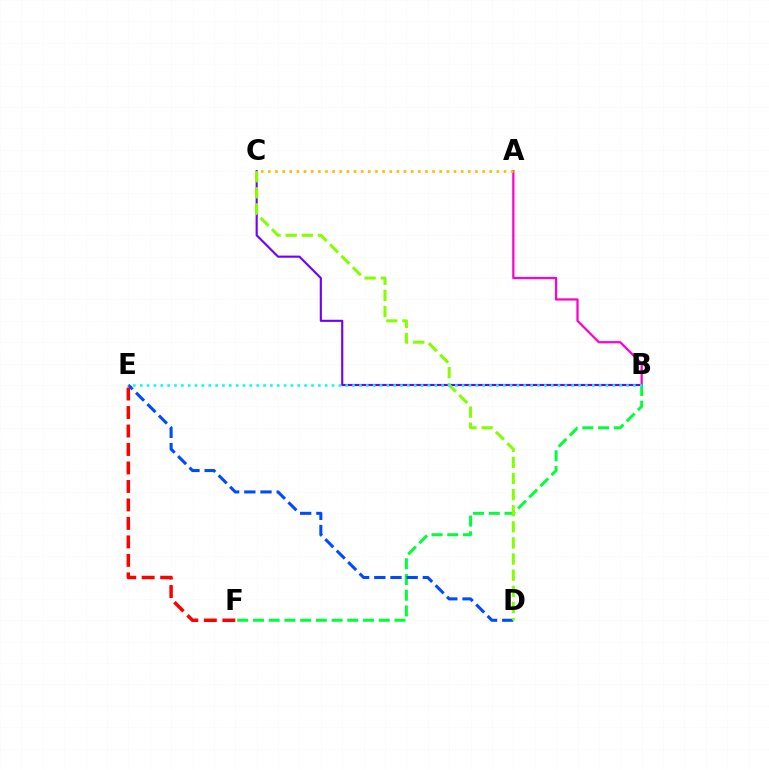{('B', 'F'): [{'color': '#00ff39', 'line_style': 'dashed', 'thickness': 2.14}], ('B', 'C'): [{'color': '#7200ff', 'line_style': 'solid', 'thickness': 1.54}], ('A', 'B'): [{'color': '#ff00cf', 'line_style': 'solid', 'thickness': 1.61}], ('D', 'E'): [{'color': '#004bff', 'line_style': 'dashed', 'thickness': 2.2}], ('C', 'D'): [{'color': '#84ff00', 'line_style': 'dashed', 'thickness': 2.19}], ('A', 'C'): [{'color': '#ffbd00', 'line_style': 'dotted', 'thickness': 1.94}], ('B', 'E'): [{'color': '#00fff6', 'line_style': 'dotted', 'thickness': 1.86}], ('E', 'F'): [{'color': '#ff0000', 'line_style': 'dashed', 'thickness': 2.51}]}